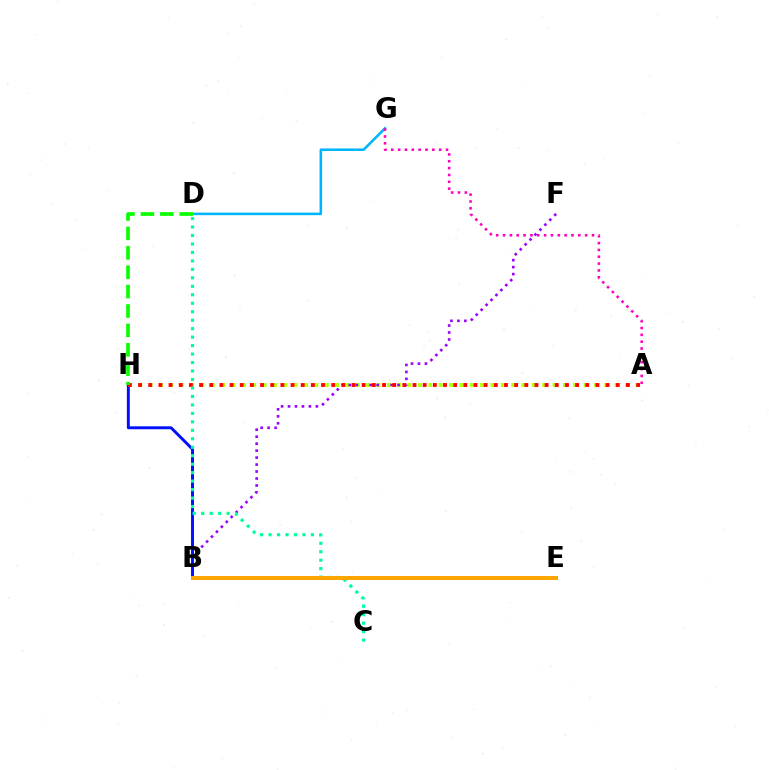{('A', 'H'): [{'color': '#b3ff00', 'line_style': 'dotted', 'thickness': 2.81}, {'color': '#ff0000', 'line_style': 'dotted', 'thickness': 2.76}], ('B', 'F'): [{'color': '#9b00ff', 'line_style': 'dotted', 'thickness': 1.89}], ('D', 'G'): [{'color': '#00b5ff', 'line_style': 'solid', 'thickness': 1.84}], ('B', 'H'): [{'color': '#0010ff', 'line_style': 'solid', 'thickness': 2.11}], ('D', 'H'): [{'color': '#08ff00', 'line_style': 'dashed', 'thickness': 2.64}], ('C', 'D'): [{'color': '#00ff9d', 'line_style': 'dotted', 'thickness': 2.3}], ('B', 'E'): [{'color': '#ffa500', 'line_style': 'solid', 'thickness': 2.85}], ('A', 'G'): [{'color': '#ff00bd', 'line_style': 'dotted', 'thickness': 1.86}]}